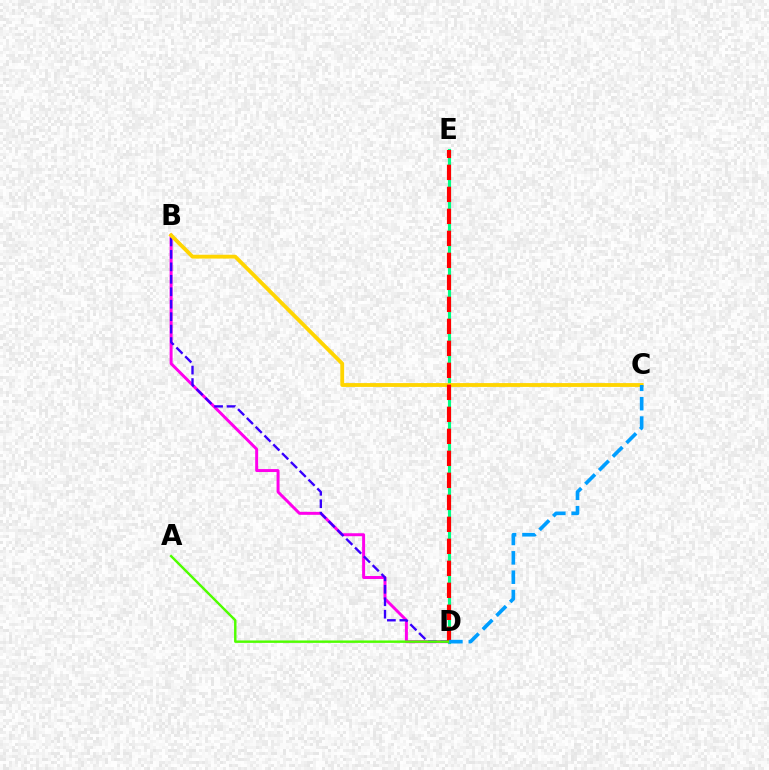{('D', 'E'): [{'color': '#00ff86', 'line_style': 'solid', 'thickness': 2.26}, {'color': '#ff0000', 'line_style': 'dashed', 'thickness': 2.99}], ('B', 'D'): [{'color': '#ff00ed', 'line_style': 'solid', 'thickness': 2.13}, {'color': '#3700ff', 'line_style': 'dashed', 'thickness': 1.69}], ('B', 'C'): [{'color': '#ffd500', 'line_style': 'solid', 'thickness': 2.76}], ('A', 'D'): [{'color': '#4fff00', 'line_style': 'solid', 'thickness': 1.75}], ('C', 'D'): [{'color': '#009eff', 'line_style': 'dashed', 'thickness': 2.63}]}